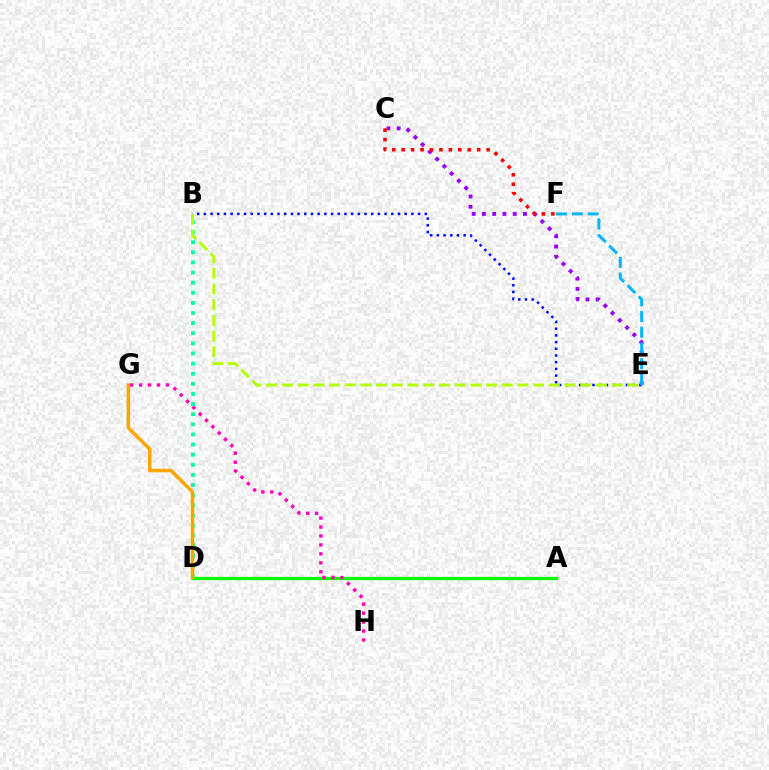{('A', 'D'): [{'color': '#08ff00', 'line_style': 'solid', 'thickness': 2.34}], ('B', 'E'): [{'color': '#0010ff', 'line_style': 'dotted', 'thickness': 1.82}, {'color': '#b3ff00', 'line_style': 'dashed', 'thickness': 2.13}], ('C', 'E'): [{'color': '#9b00ff', 'line_style': 'dotted', 'thickness': 2.79}], ('C', 'F'): [{'color': '#ff0000', 'line_style': 'dotted', 'thickness': 2.56}], ('G', 'H'): [{'color': '#ff00bd', 'line_style': 'dotted', 'thickness': 2.43}], ('E', 'F'): [{'color': '#00b5ff', 'line_style': 'dashed', 'thickness': 2.14}], ('B', 'D'): [{'color': '#00ff9d', 'line_style': 'dotted', 'thickness': 2.75}], ('D', 'G'): [{'color': '#ffa500', 'line_style': 'solid', 'thickness': 2.51}]}